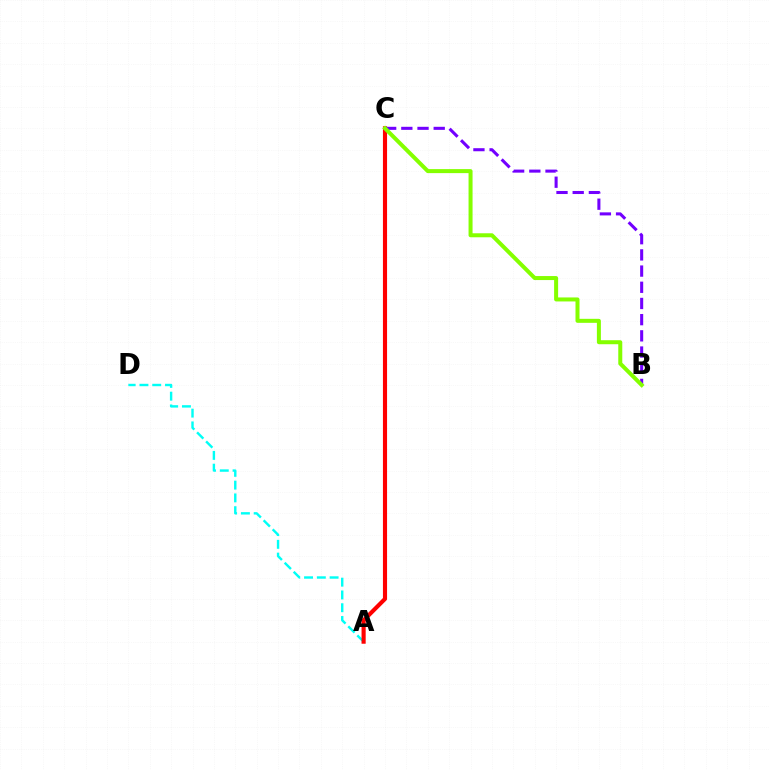{('A', 'D'): [{'color': '#00fff6', 'line_style': 'dashed', 'thickness': 1.74}], ('A', 'C'): [{'color': '#ff0000', 'line_style': 'solid', 'thickness': 2.97}], ('B', 'C'): [{'color': '#7200ff', 'line_style': 'dashed', 'thickness': 2.2}, {'color': '#84ff00', 'line_style': 'solid', 'thickness': 2.89}]}